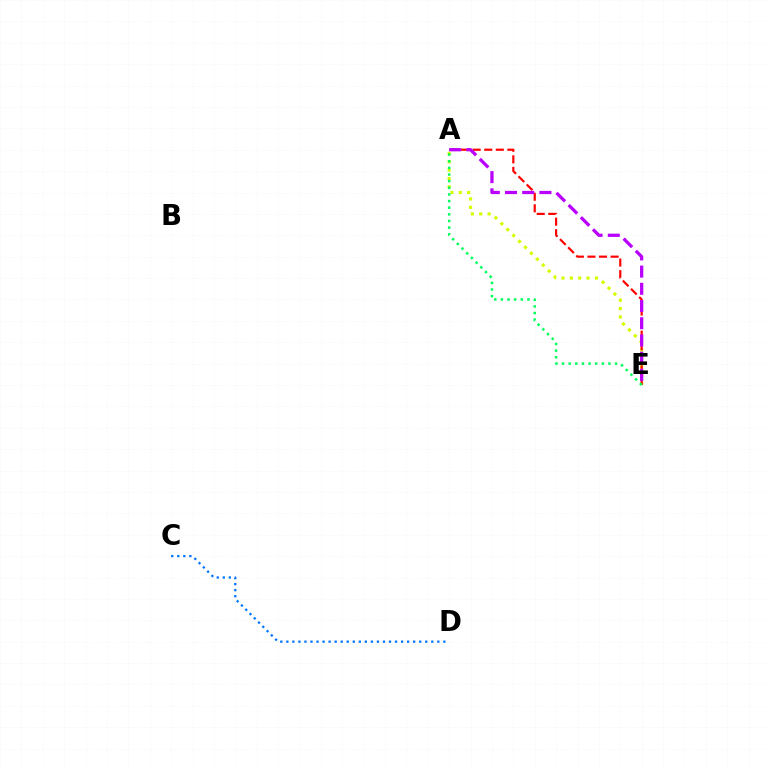{('C', 'D'): [{'color': '#0074ff', 'line_style': 'dotted', 'thickness': 1.64}], ('A', 'E'): [{'color': '#d1ff00', 'line_style': 'dotted', 'thickness': 2.27}, {'color': '#ff0000', 'line_style': 'dashed', 'thickness': 1.57}, {'color': '#b900ff', 'line_style': 'dashed', 'thickness': 2.34}, {'color': '#00ff5c', 'line_style': 'dotted', 'thickness': 1.8}]}